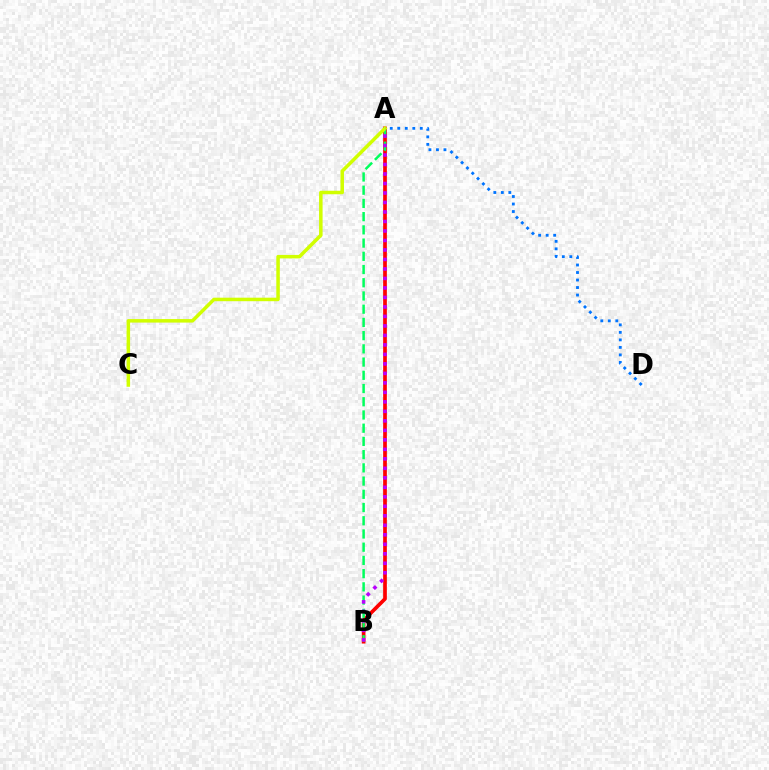{('A', 'B'): [{'color': '#ff0000', 'line_style': 'solid', 'thickness': 2.66}, {'color': '#00ff5c', 'line_style': 'dashed', 'thickness': 1.8}, {'color': '#b900ff', 'line_style': 'dotted', 'thickness': 2.58}], ('A', 'C'): [{'color': '#d1ff00', 'line_style': 'solid', 'thickness': 2.53}], ('A', 'D'): [{'color': '#0074ff', 'line_style': 'dotted', 'thickness': 2.04}]}